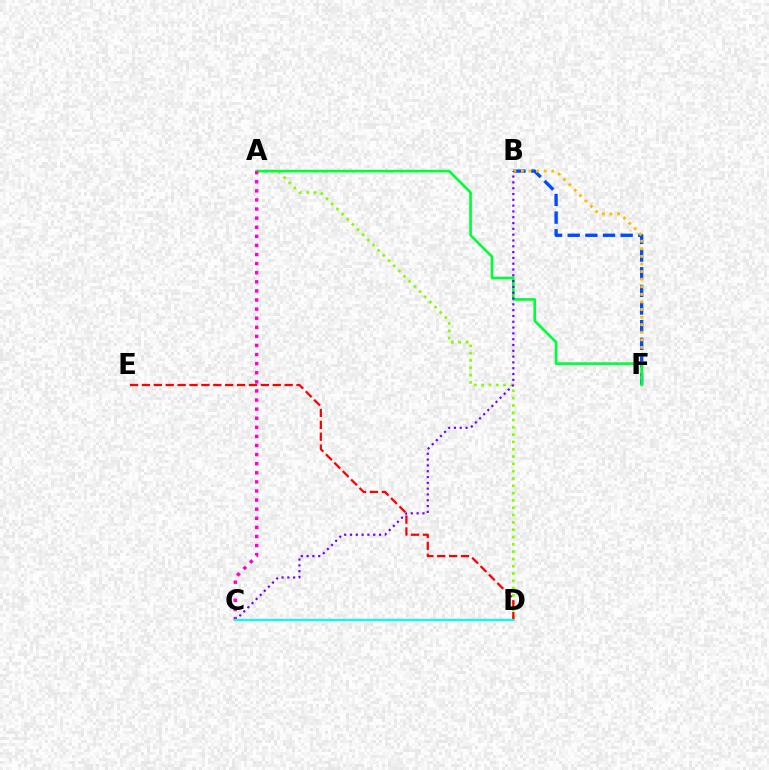{('B', 'F'): [{'color': '#004bff', 'line_style': 'dashed', 'thickness': 2.4}, {'color': '#ffbd00', 'line_style': 'dotted', 'thickness': 2.06}], ('A', 'D'): [{'color': '#84ff00', 'line_style': 'dotted', 'thickness': 1.99}], ('D', 'E'): [{'color': '#ff0000', 'line_style': 'dashed', 'thickness': 1.62}], ('A', 'F'): [{'color': '#00ff39', 'line_style': 'solid', 'thickness': 1.91}], ('A', 'C'): [{'color': '#ff00cf', 'line_style': 'dotted', 'thickness': 2.47}], ('B', 'C'): [{'color': '#7200ff', 'line_style': 'dotted', 'thickness': 1.58}], ('C', 'D'): [{'color': '#00fff6', 'line_style': 'solid', 'thickness': 1.52}]}